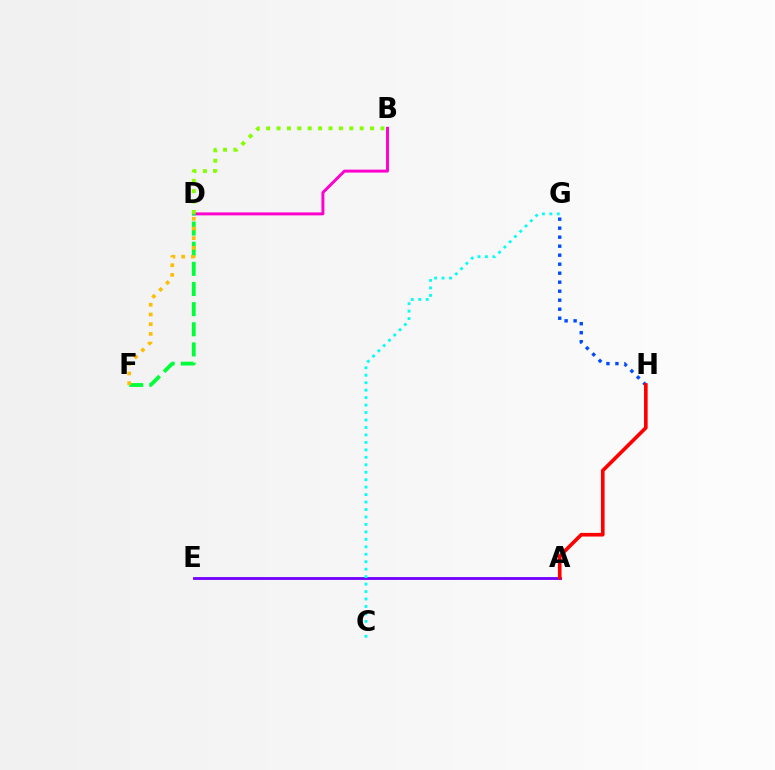{('B', 'D'): [{'color': '#ff00cf', 'line_style': 'solid', 'thickness': 2.12}, {'color': '#84ff00', 'line_style': 'dotted', 'thickness': 2.82}], ('G', 'H'): [{'color': '#004bff', 'line_style': 'dotted', 'thickness': 2.45}], ('A', 'E'): [{'color': '#7200ff', 'line_style': 'solid', 'thickness': 2.04}], ('D', 'F'): [{'color': '#00ff39', 'line_style': 'dashed', 'thickness': 2.74}, {'color': '#ffbd00', 'line_style': 'dotted', 'thickness': 2.64}], ('C', 'G'): [{'color': '#00fff6', 'line_style': 'dotted', 'thickness': 2.03}], ('A', 'H'): [{'color': '#ff0000', 'line_style': 'solid', 'thickness': 2.63}]}